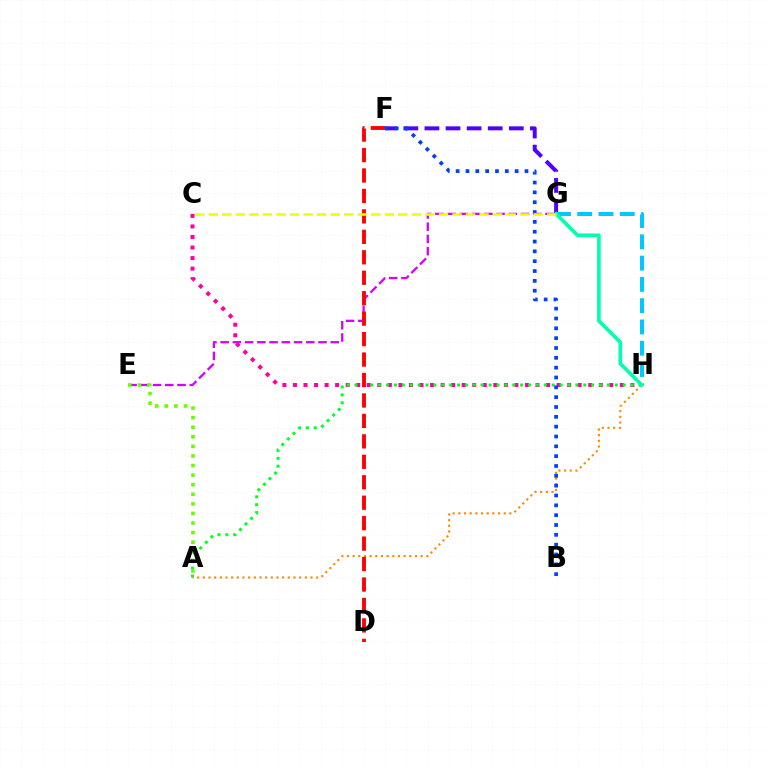{('C', 'H'): [{'color': '#ff00a0', 'line_style': 'dotted', 'thickness': 2.87}], ('A', 'H'): [{'color': '#00ff27', 'line_style': 'dotted', 'thickness': 2.14}, {'color': '#ff8800', 'line_style': 'dotted', 'thickness': 1.54}], ('F', 'G'): [{'color': '#4f00ff', 'line_style': 'dashed', 'thickness': 2.87}], ('B', 'F'): [{'color': '#003fff', 'line_style': 'dotted', 'thickness': 2.67}], ('G', 'H'): [{'color': '#00c7ff', 'line_style': 'dashed', 'thickness': 2.89}, {'color': '#00ffaf', 'line_style': 'solid', 'thickness': 2.63}], ('E', 'G'): [{'color': '#d600ff', 'line_style': 'dashed', 'thickness': 1.66}], ('D', 'F'): [{'color': '#ff0000', 'line_style': 'dashed', 'thickness': 2.78}], ('A', 'E'): [{'color': '#66ff00', 'line_style': 'dotted', 'thickness': 2.6}], ('C', 'G'): [{'color': '#eeff00', 'line_style': 'dashed', 'thickness': 1.84}]}